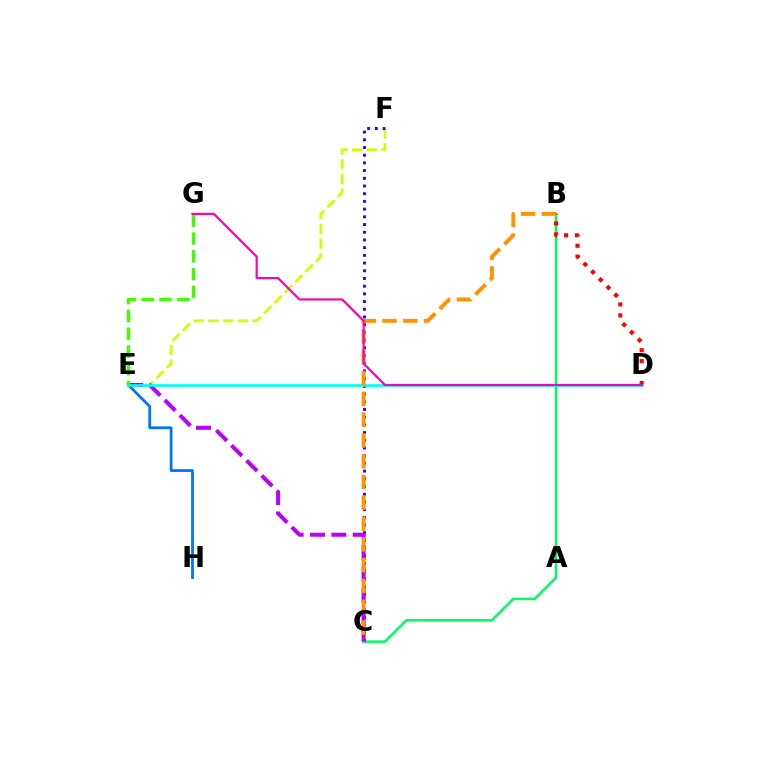{('B', 'C'): [{'color': '#00ff5c', 'line_style': 'solid', 'thickness': 1.83}, {'color': '#ff9400', 'line_style': 'dashed', 'thickness': 2.82}], ('E', 'F'): [{'color': '#d1ff00', 'line_style': 'dashed', 'thickness': 2.0}], ('C', 'F'): [{'color': '#2500ff', 'line_style': 'dotted', 'thickness': 2.09}], ('E', 'H'): [{'color': '#0074ff', 'line_style': 'solid', 'thickness': 1.99}], ('C', 'E'): [{'color': '#b900ff', 'line_style': 'dashed', 'thickness': 2.9}], ('B', 'D'): [{'color': '#ff0000', 'line_style': 'dotted', 'thickness': 2.97}], ('D', 'E'): [{'color': '#00fff6', 'line_style': 'solid', 'thickness': 1.9}], ('E', 'G'): [{'color': '#3dff00', 'line_style': 'dashed', 'thickness': 2.42}], ('D', 'G'): [{'color': '#ff00ac', 'line_style': 'solid', 'thickness': 1.56}]}